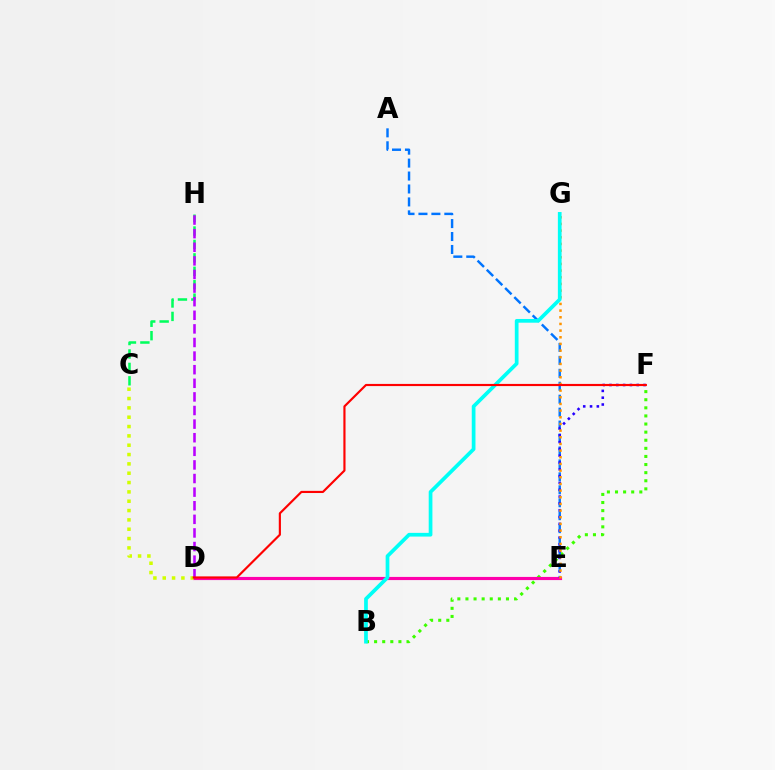{('B', 'F'): [{'color': '#3dff00', 'line_style': 'dotted', 'thickness': 2.2}], ('A', 'E'): [{'color': '#0074ff', 'line_style': 'dashed', 'thickness': 1.76}], ('D', 'E'): [{'color': '#ff00ac', 'line_style': 'solid', 'thickness': 2.27}], ('E', 'F'): [{'color': '#2500ff', 'line_style': 'dotted', 'thickness': 1.85}], ('E', 'G'): [{'color': '#ff9400', 'line_style': 'dotted', 'thickness': 1.81}], ('C', 'H'): [{'color': '#00ff5c', 'line_style': 'dashed', 'thickness': 1.82}], ('C', 'D'): [{'color': '#d1ff00', 'line_style': 'dotted', 'thickness': 2.54}], ('B', 'G'): [{'color': '#00fff6', 'line_style': 'solid', 'thickness': 2.67}], ('D', 'H'): [{'color': '#b900ff', 'line_style': 'dashed', 'thickness': 1.85}], ('D', 'F'): [{'color': '#ff0000', 'line_style': 'solid', 'thickness': 1.56}]}